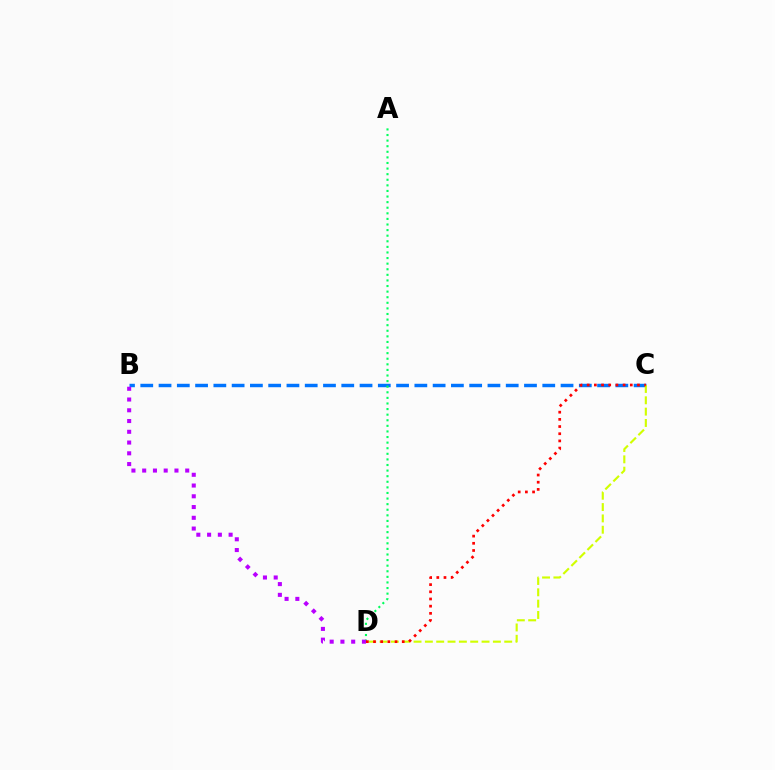{('B', 'C'): [{'color': '#0074ff', 'line_style': 'dashed', 'thickness': 2.48}], ('C', 'D'): [{'color': '#d1ff00', 'line_style': 'dashed', 'thickness': 1.54}, {'color': '#ff0000', 'line_style': 'dotted', 'thickness': 1.95}], ('A', 'D'): [{'color': '#00ff5c', 'line_style': 'dotted', 'thickness': 1.52}], ('B', 'D'): [{'color': '#b900ff', 'line_style': 'dotted', 'thickness': 2.92}]}